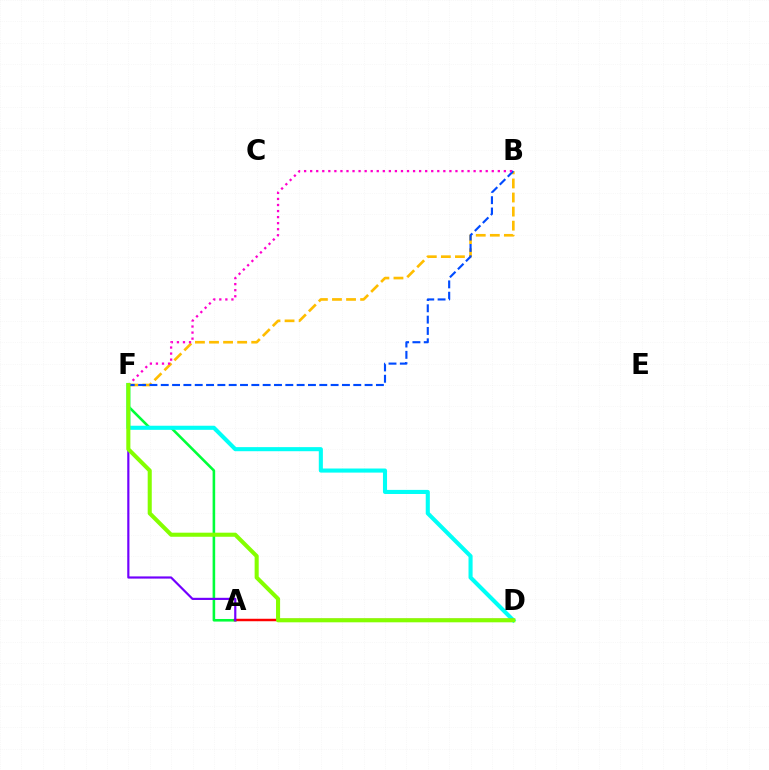{('A', 'F'): [{'color': '#00ff39', 'line_style': 'solid', 'thickness': 1.86}, {'color': '#7200ff', 'line_style': 'solid', 'thickness': 1.57}], ('D', 'F'): [{'color': '#00fff6', 'line_style': 'solid', 'thickness': 2.94}, {'color': '#84ff00', 'line_style': 'solid', 'thickness': 2.93}], ('B', 'F'): [{'color': '#ffbd00', 'line_style': 'dashed', 'thickness': 1.91}, {'color': '#004bff', 'line_style': 'dashed', 'thickness': 1.54}, {'color': '#ff00cf', 'line_style': 'dotted', 'thickness': 1.64}], ('A', 'D'): [{'color': '#ff0000', 'line_style': 'solid', 'thickness': 1.78}]}